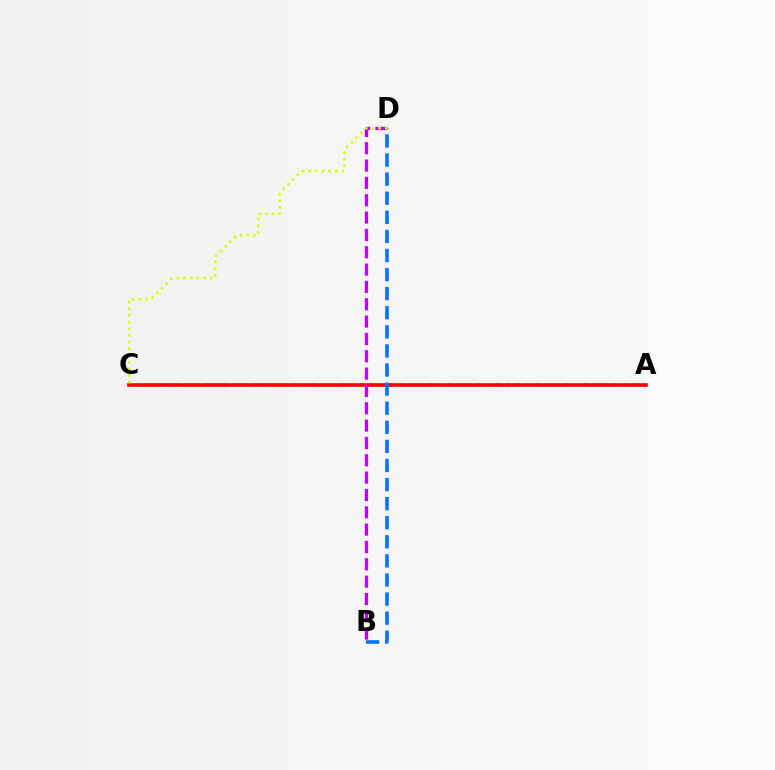{('A', 'C'): [{'color': '#00ff5c', 'line_style': 'dotted', 'thickness': 2.64}, {'color': '#ff0000', 'line_style': 'solid', 'thickness': 2.61}], ('B', 'D'): [{'color': '#b900ff', 'line_style': 'dashed', 'thickness': 2.36}, {'color': '#0074ff', 'line_style': 'dashed', 'thickness': 2.59}], ('C', 'D'): [{'color': '#d1ff00', 'line_style': 'dotted', 'thickness': 1.81}]}